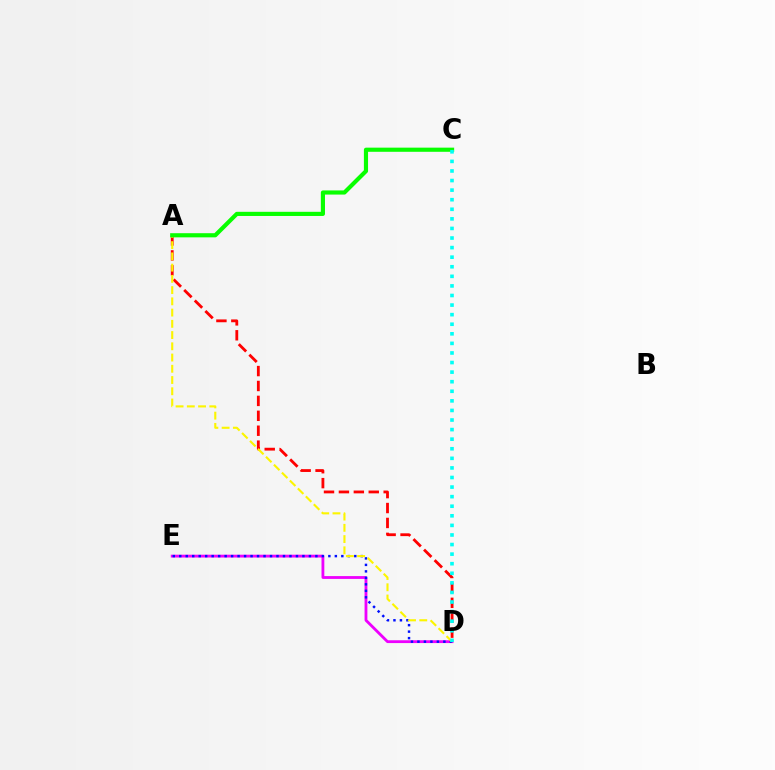{('D', 'E'): [{'color': '#ee00ff', 'line_style': 'solid', 'thickness': 2.03}, {'color': '#0010ff', 'line_style': 'dotted', 'thickness': 1.76}], ('A', 'D'): [{'color': '#ff0000', 'line_style': 'dashed', 'thickness': 2.03}, {'color': '#fcf500', 'line_style': 'dashed', 'thickness': 1.53}], ('A', 'C'): [{'color': '#08ff00', 'line_style': 'solid', 'thickness': 2.99}], ('C', 'D'): [{'color': '#00fff6', 'line_style': 'dotted', 'thickness': 2.6}]}